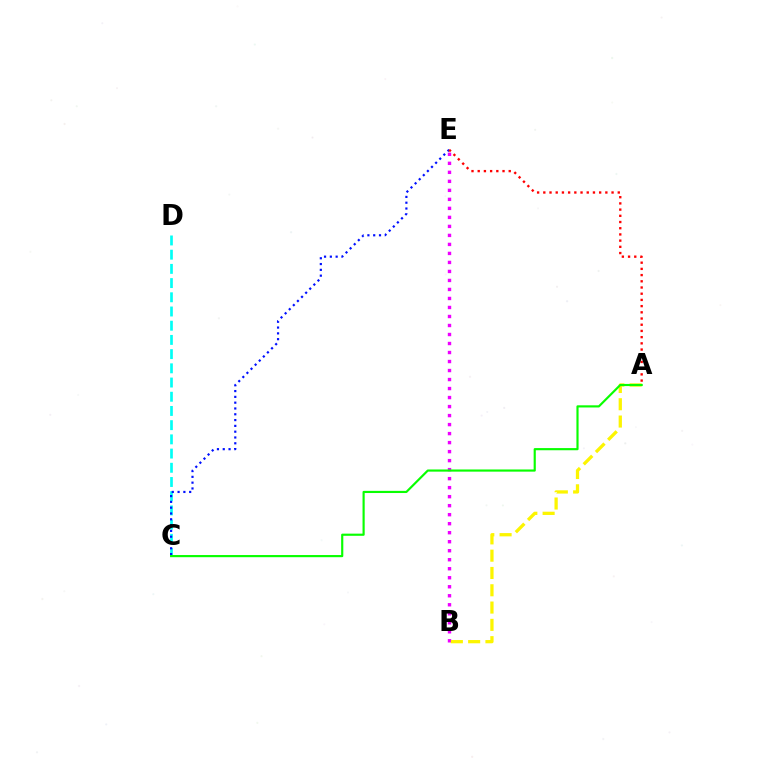{('B', 'E'): [{'color': '#ee00ff', 'line_style': 'dotted', 'thickness': 2.45}], ('C', 'D'): [{'color': '#00fff6', 'line_style': 'dashed', 'thickness': 1.93}], ('C', 'E'): [{'color': '#0010ff', 'line_style': 'dotted', 'thickness': 1.58}], ('A', 'B'): [{'color': '#fcf500', 'line_style': 'dashed', 'thickness': 2.35}], ('A', 'E'): [{'color': '#ff0000', 'line_style': 'dotted', 'thickness': 1.69}], ('A', 'C'): [{'color': '#08ff00', 'line_style': 'solid', 'thickness': 1.56}]}